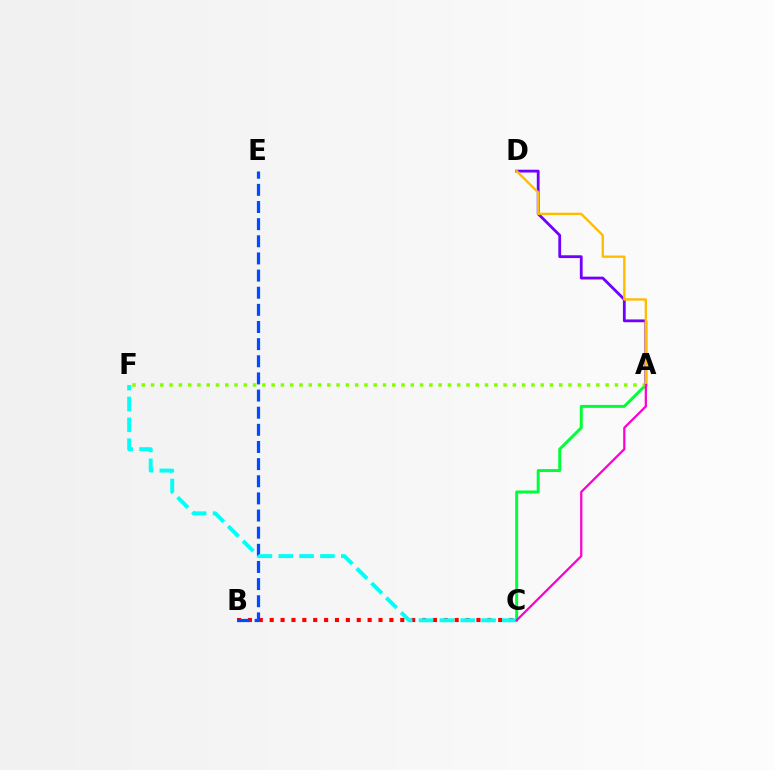{('A', 'D'): [{'color': '#7200ff', 'line_style': 'solid', 'thickness': 2.02}, {'color': '#ffbd00', 'line_style': 'solid', 'thickness': 1.71}], ('B', 'C'): [{'color': '#ff0000', 'line_style': 'dotted', 'thickness': 2.96}], ('A', 'C'): [{'color': '#00ff39', 'line_style': 'solid', 'thickness': 2.14}, {'color': '#ff00cf', 'line_style': 'solid', 'thickness': 1.62}], ('B', 'E'): [{'color': '#004bff', 'line_style': 'dashed', 'thickness': 2.33}], ('C', 'F'): [{'color': '#00fff6', 'line_style': 'dashed', 'thickness': 2.83}], ('A', 'F'): [{'color': '#84ff00', 'line_style': 'dotted', 'thickness': 2.52}]}